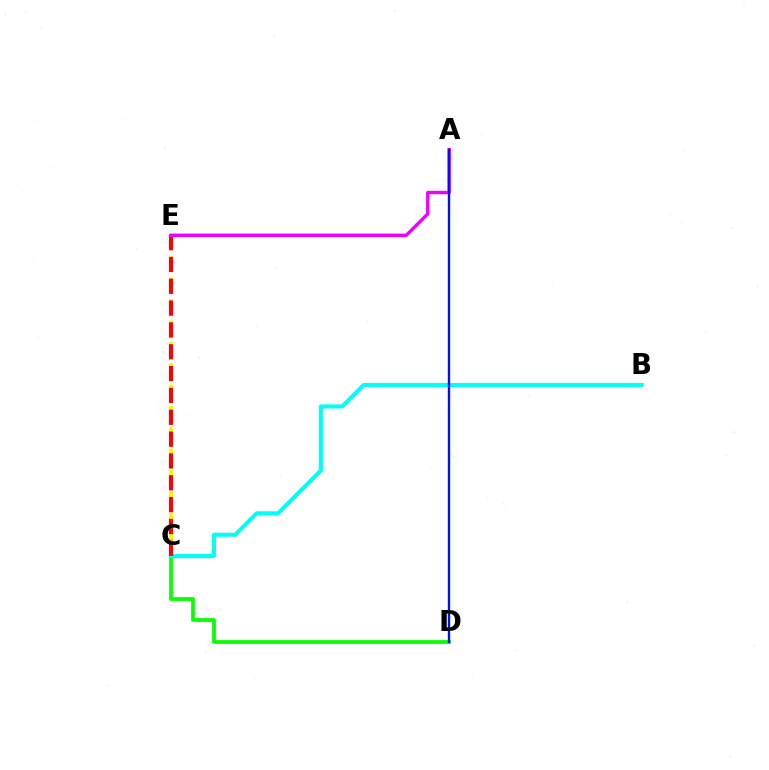{('C', 'D'): [{'color': '#08ff00', 'line_style': 'solid', 'thickness': 2.72}], ('C', 'E'): [{'color': '#fcf500', 'line_style': 'dashed', 'thickness': 2.9}, {'color': '#ff0000', 'line_style': 'dashed', 'thickness': 2.97}], ('B', 'C'): [{'color': '#00fff6', 'line_style': 'solid', 'thickness': 2.95}], ('A', 'E'): [{'color': '#ee00ff', 'line_style': 'solid', 'thickness': 2.46}], ('A', 'D'): [{'color': '#0010ff', 'line_style': 'solid', 'thickness': 1.71}]}